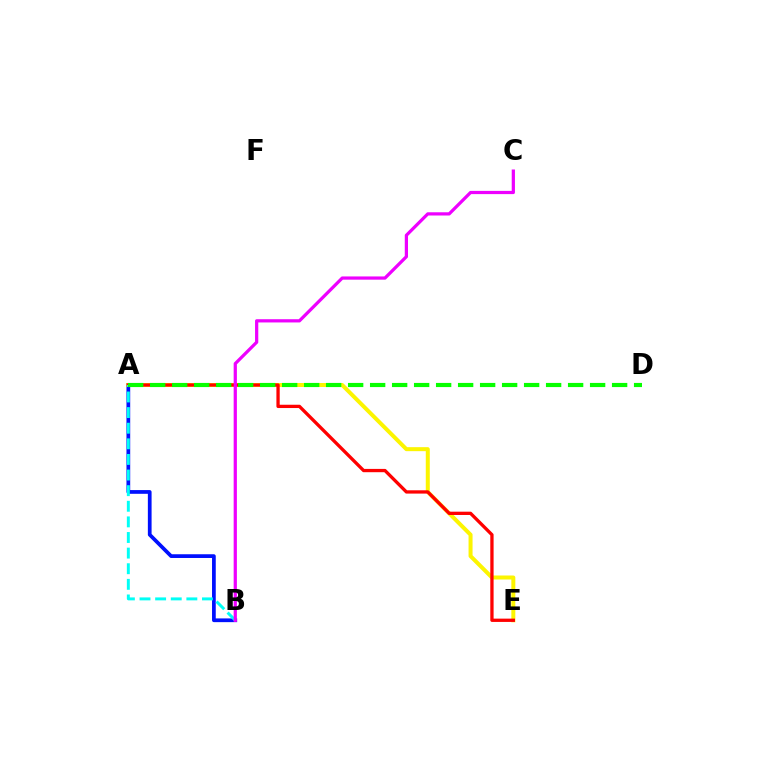{('A', 'B'): [{'color': '#0010ff', 'line_style': 'solid', 'thickness': 2.69}, {'color': '#00fff6', 'line_style': 'dashed', 'thickness': 2.12}], ('A', 'E'): [{'color': '#fcf500', 'line_style': 'solid', 'thickness': 2.88}, {'color': '#ff0000', 'line_style': 'solid', 'thickness': 2.37}], ('A', 'D'): [{'color': '#08ff00', 'line_style': 'dashed', 'thickness': 2.99}], ('B', 'C'): [{'color': '#ee00ff', 'line_style': 'solid', 'thickness': 2.33}]}